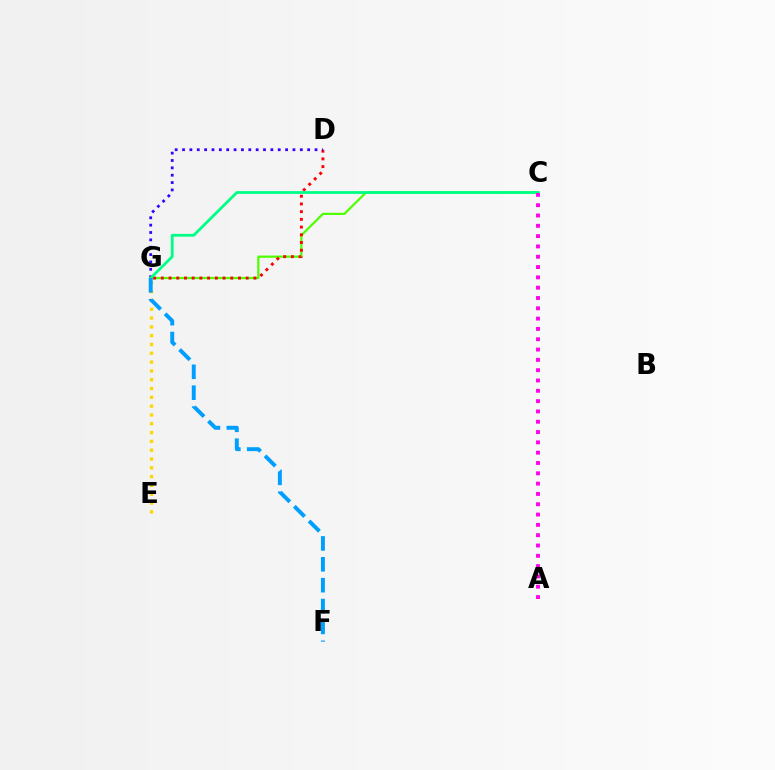{('C', 'G'): [{'color': '#4fff00', 'line_style': 'solid', 'thickness': 1.6}, {'color': '#00ff86', 'line_style': 'solid', 'thickness': 2.02}], ('E', 'G'): [{'color': '#ffd500', 'line_style': 'dotted', 'thickness': 2.39}], ('D', 'G'): [{'color': '#ff0000', 'line_style': 'dotted', 'thickness': 2.1}, {'color': '#3700ff', 'line_style': 'dotted', 'thickness': 2.0}], ('A', 'C'): [{'color': '#ff00ed', 'line_style': 'dotted', 'thickness': 2.8}], ('F', 'G'): [{'color': '#009eff', 'line_style': 'dashed', 'thickness': 2.84}]}